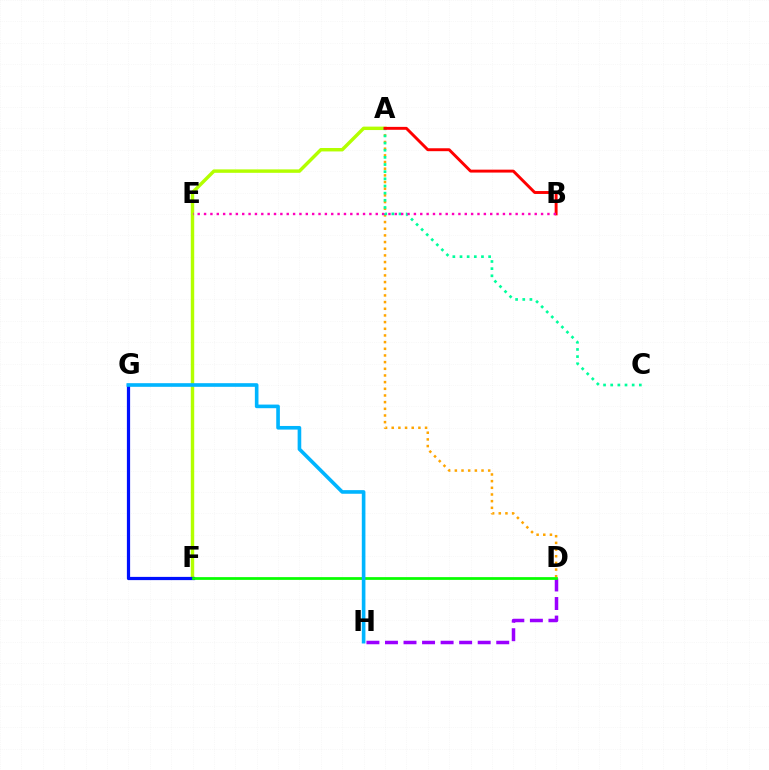{('A', 'D'): [{'color': '#ffa500', 'line_style': 'dotted', 'thickness': 1.81}], ('D', 'H'): [{'color': '#9b00ff', 'line_style': 'dashed', 'thickness': 2.52}], ('A', 'F'): [{'color': '#b3ff00', 'line_style': 'solid', 'thickness': 2.47}], ('A', 'C'): [{'color': '#00ff9d', 'line_style': 'dotted', 'thickness': 1.94}], ('F', 'G'): [{'color': '#0010ff', 'line_style': 'solid', 'thickness': 2.32}], ('D', 'F'): [{'color': '#08ff00', 'line_style': 'solid', 'thickness': 1.98}], ('G', 'H'): [{'color': '#00b5ff', 'line_style': 'solid', 'thickness': 2.61}], ('A', 'B'): [{'color': '#ff0000', 'line_style': 'solid', 'thickness': 2.1}], ('B', 'E'): [{'color': '#ff00bd', 'line_style': 'dotted', 'thickness': 1.73}]}